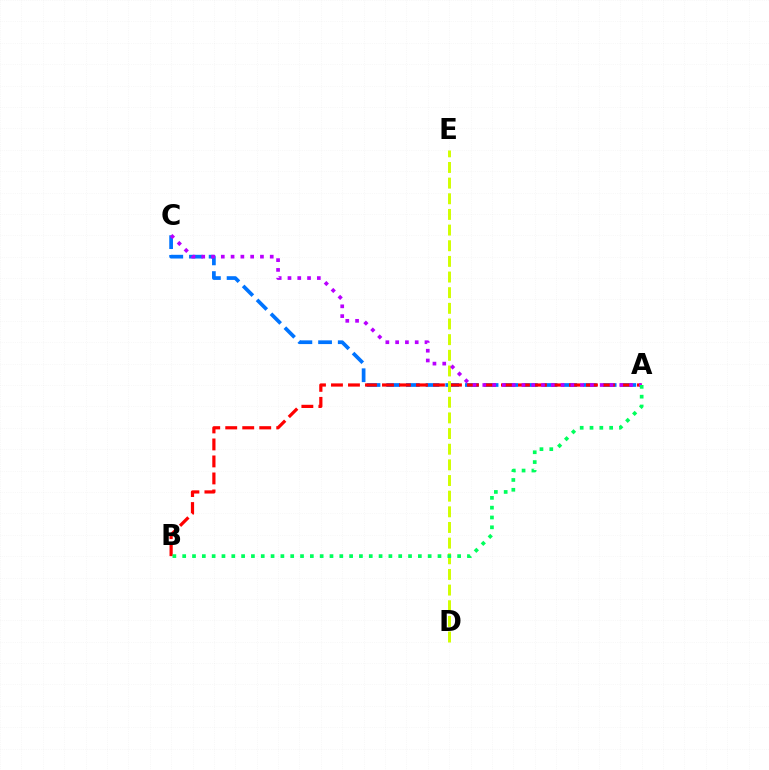{('A', 'C'): [{'color': '#0074ff', 'line_style': 'dashed', 'thickness': 2.67}, {'color': '#b900ff', 'line_style': 'dotted', 'thickness': 2.66}], ('A', 'B'): [{'color': '#ff0000', 'line_style': 'dashed', 'thickness': 2.31}, {'color': '#00ff5c', 'line_style': 'dotted', 'thickness': 2.67}], ('D', 'E'): [{'color': '#d1ff00', 'line_style': 'dashed', 'thickness': 2.13}]}